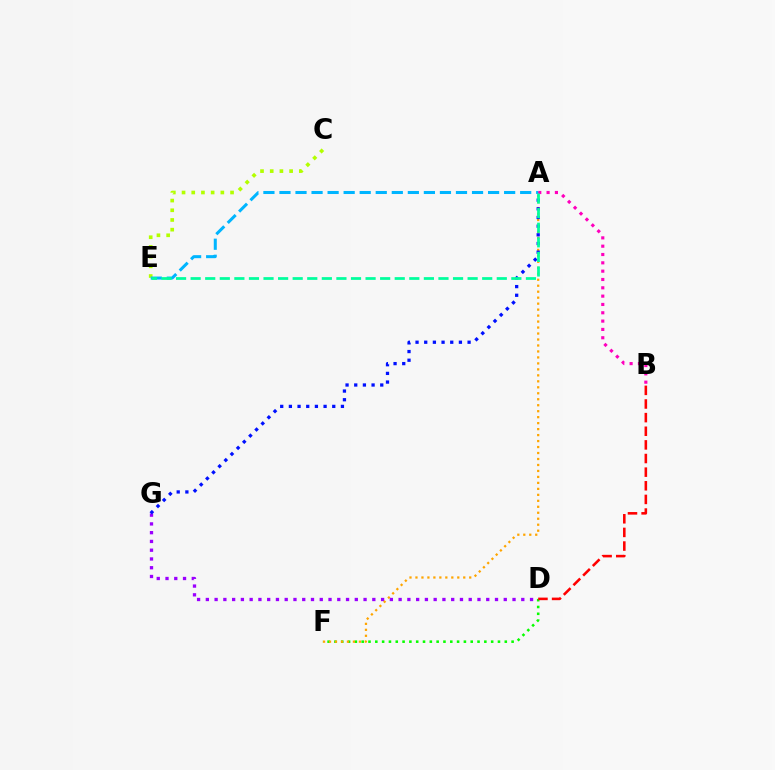{('D', 'F'): [{'color': '#08ff00', 'line_style': 'dotted', 'thickness': 1.85}], ('D', 'G'): [{'color': '#9b00ff', 'line_style': 'dotted', 'thickness': 2.38}], ('A', 'F'): [{'color': '#ffa500', 'line_style': 'dotted', 'thickness': 1.62}], ('B', 'D'): [{'color': '#ff0000', 'line_style': 'dashed', 'thickness': 1.85}], ('C', 'E'): [{'color': '#b3ff00', 'line_style': 'dotted', 'thickness': 2.64}], ('A', 'G'): [{'color': '#0010ff', 'line_style': 'dotted', 'thickness': 2.36}], ('A', 'B'): [{'color': '#ff00bd', 'line_style': 'dotted', 'thickness': 2.26}], ('A', 'E'): [{'color': '#00b5ff', 'line_style': 'dashed', 'thickness': 2.18}, {'color': '#00ff9d', 'line_style': 'dashed', 'thickness': 1.98}]}